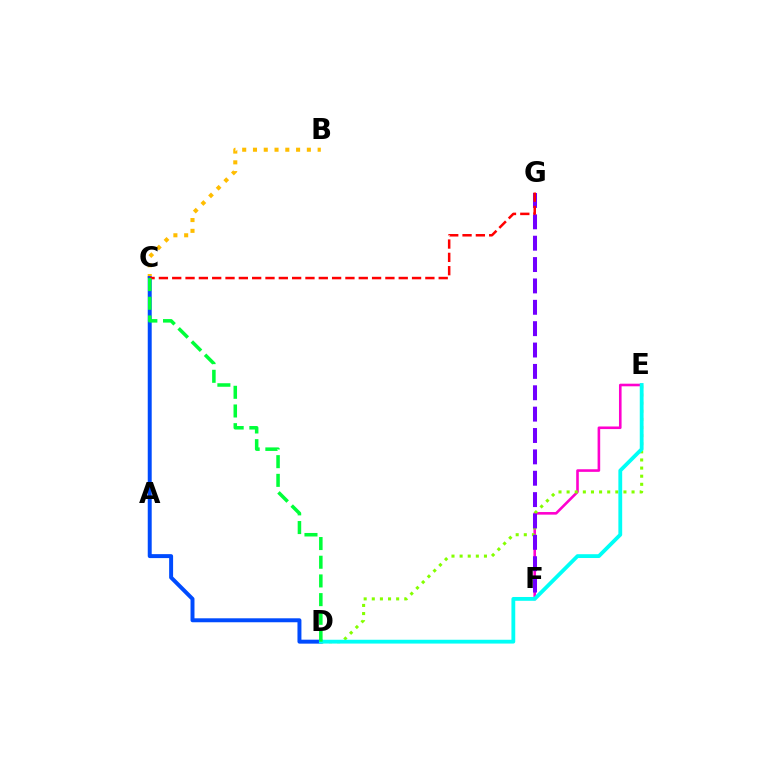{('B', 'C'): [{'color': '#ffbd00', 'line_style': 'dotted', 'thickness': 2.93}], ('C', 'D'): [{'color': '#004bff', 'line_style': 'solid', 'thickness': 2.85}, {'color': '#00ff39', 'line_style': 'dashed', 'thickness': 2.54}], ('E', 'F'): [{'color': '#ff00cf', 'line_style': 'solid', 'thickness': 1.87}], ('D', 'E'): [{'color': '#84ff00', 'line_style': 'dotted', 'thickness': 2.21}, {'color': '#00fff6', 'line_style': 'solid', 'thickness': 2.74}], ('F', 'G'): [{'color': '#7200ff', 'line_style': 'dashed', 'thickness': 2.9}], ('C', 'G'): [{'color': '#ff0000', 'line_style': 'dashed', 'thickness': 1.81}]}